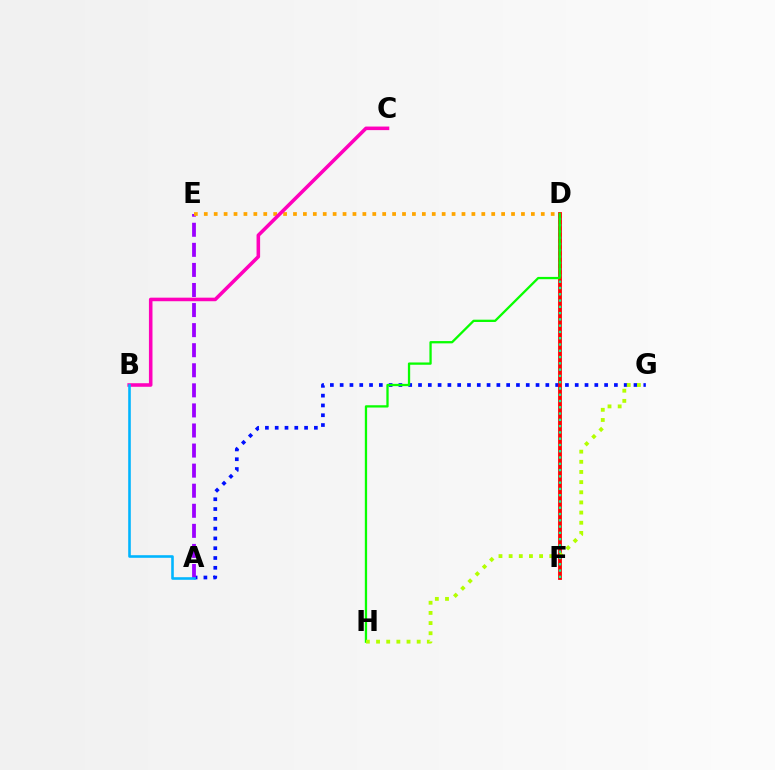{('A', 'G'): [{'color': '#0010ff', 'line_style': 'dotted', 'thickness': 2.66}], ('D', 'F'): [{'color': '#ff0000', 'line_style': 'solid', 'thickness': 2.75}, {'color': '#00ff9d', 'line_style': 'dotted', 'thickness': 1.71}], ('A', 'E'): [{'color': '#9b00ff', 'line_style': 'dashed', 'thickness': 2.73}], ('D', 'E'): [{'color': '#ffa500', 'line_style': 'dotted', 'thickness': 2.69}], ('B', 'C'): [{'color': '#ff00bd', 'line_style': 'solid', 'thickness': 2.57}], ('A', 'B'): [{'color': '#00b5ff', 'line_style': 'solid', 'thickness': 1.87}], ('D', 'H'): [{'color': '#08ff00', 'line_style': 'solid', 'thickness': 1.65}], ('G', 'H'): [{'color': '#b3ff00', 'line_style': 'dotted', 'thickness': 2.76}]}